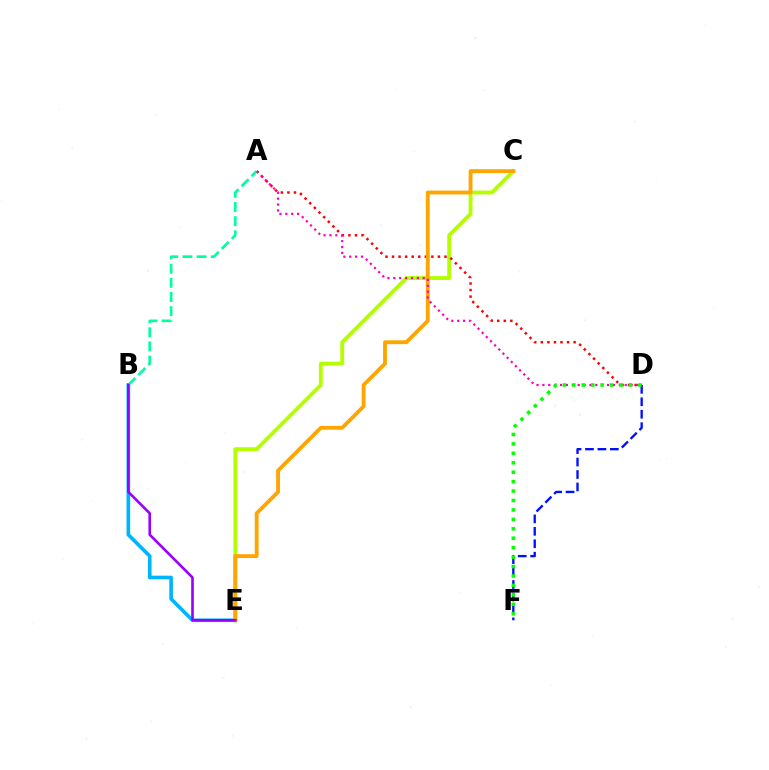{('C', 'E'): [{'color': '#b3ff00', 'line_style': 'solid', 'thickness': 2.78}, {'color': '#ffa500', 'line_style': 'solid', 'thickness': 2.77}], ('A', 'D'): [{'color': '#ff0000', 'line_style': 'dotted', 'thickness': 1.78}, {'color': '#ff00bd', 'line_style': 'dotted', 'thickness': 1.6}], ('B', 'E'): [{'color': '#00b5ff', 'line_style': 'solid', 'thickness': 2.63}, {'color': '#9b00ff', 'line_style': 'solid', 'thickness': 1.89}], ('D', 'F'): [{'color': '#0010ff', 'line_style': 'dashed', 'thickness': 1.69}, {'color': '#08ff00', 'line_style': 'dotted', 'thickness': 2.56}], ('A', 'B'): [{'color': '#00ff9d', 'line_style': 'dashed', 'thickness': 1.92}]}